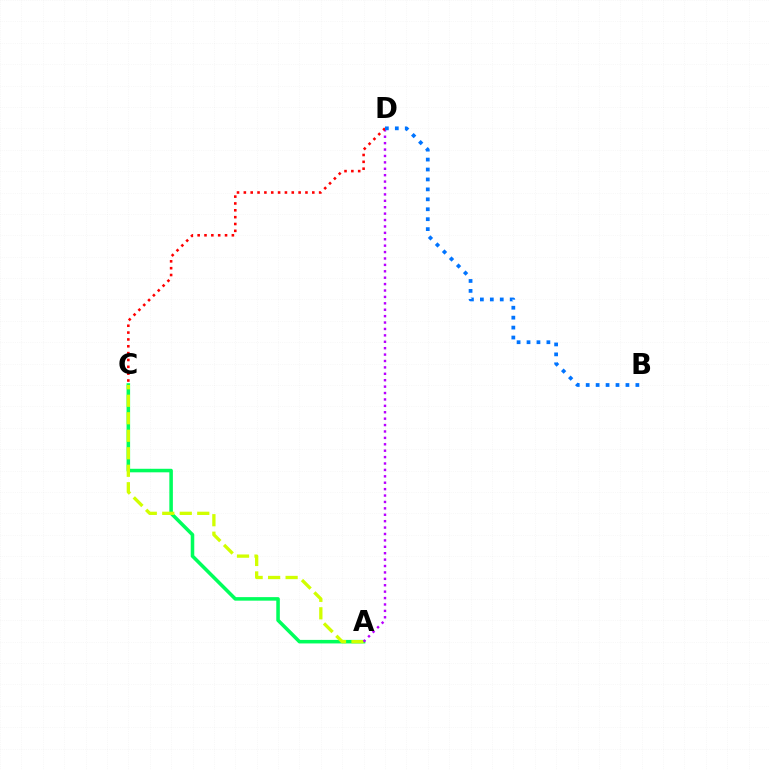{('A', 'C'): [{'color': '#00ff5c', 'line_style': 'solid', 'thickness': 2.55}, {'color': '#d1ff00', 'line_style': 'dashed', 'thickness': 2.38}], ('A', 'D'): [{'color': '#b900ff', 'line_style': 'dotted', 'thickness': 1.74}], ('C', 'D'): [{'color': '#ff0000', 'line_style': 'dotted', 'thickness': 1.86}], ('B', 'D'): [{'color': '#0074ff', 'line_style': 'dotted', 'thickness': 2.7}]}